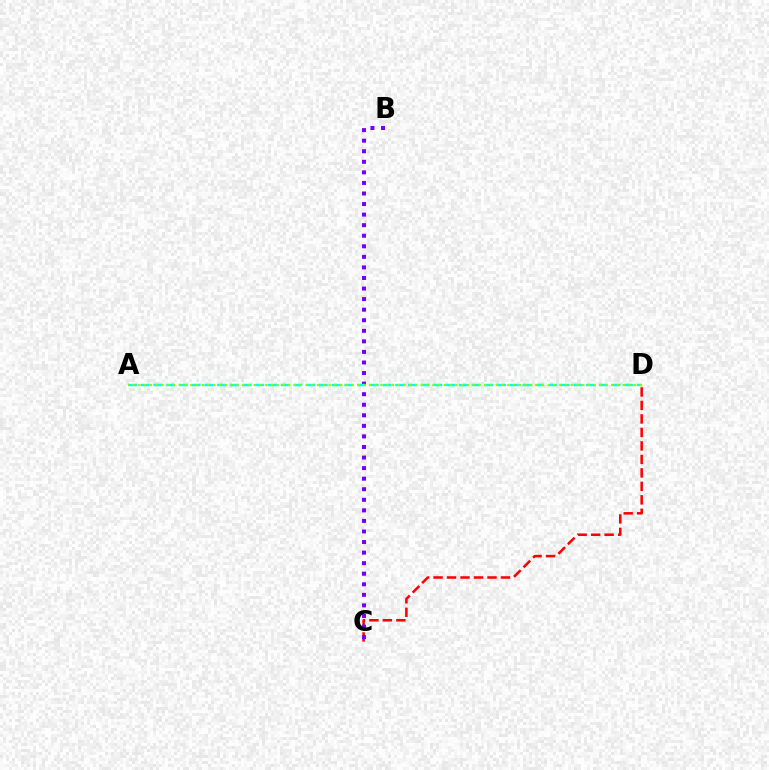{('C', 'D'): [{'color': '#ff0000', 'line_style': 'dashed', 'thickness': 1.83}], ('B', 'C'): [{'color': '#7200ff', 'line_style': 'dotted', 'thickness': 2.87}], ('A', 'D'): [{'color': '#00fff6', 'line_style': 'dashed', 'thickness': 1.73}, {'color': '#84ff00', 'line_style': 'dotted', 'thickness': 1.57}]}